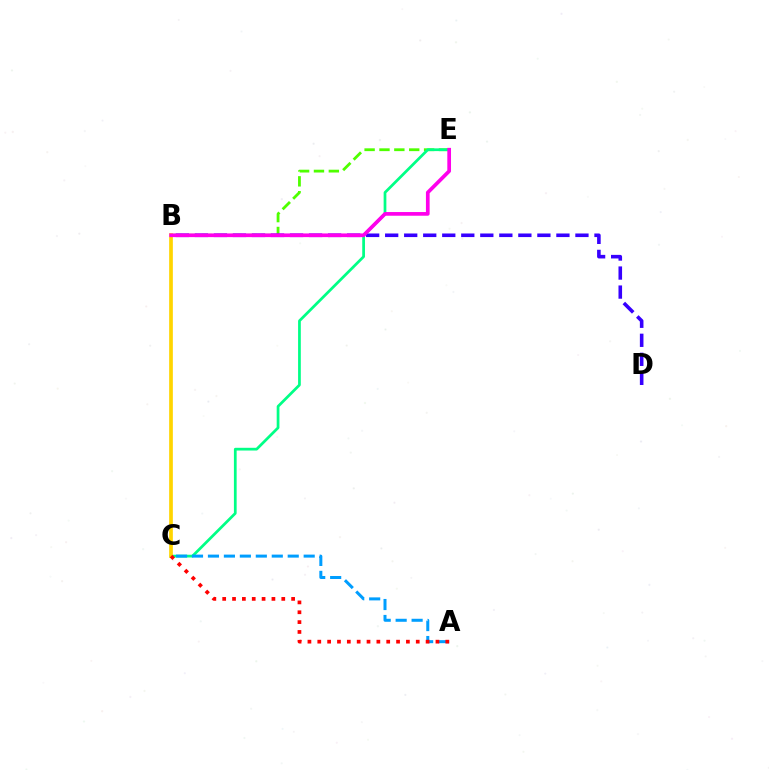{('B', 'E'): [{'color': '#4fff00', 'line_style': 'dashed', 'thickness': 2.02}, {'color': '#ff00ed', 'line_style': 'solid', 'thickness': 2.66}], ('C', 'E'): [{'color': '#00ff86', 'line_style': 'solid', 'thickness': 1.97}], ('B', 'D'): [{'color': '#3700ff', 'line_style': 'dashed', 'thickness': 2.58}], ('B', 'C'): [{'color': '#ffd500', 'line_style': 'solid', 'thickness': 2.66}], ('A', 'C'): [{'color': '#009eff', 'line_style': 'dashed', 'thickness': 2.17}, {'color': '#ff0000', 'line_style': 'dotted', 'thickness': 2.68}]}